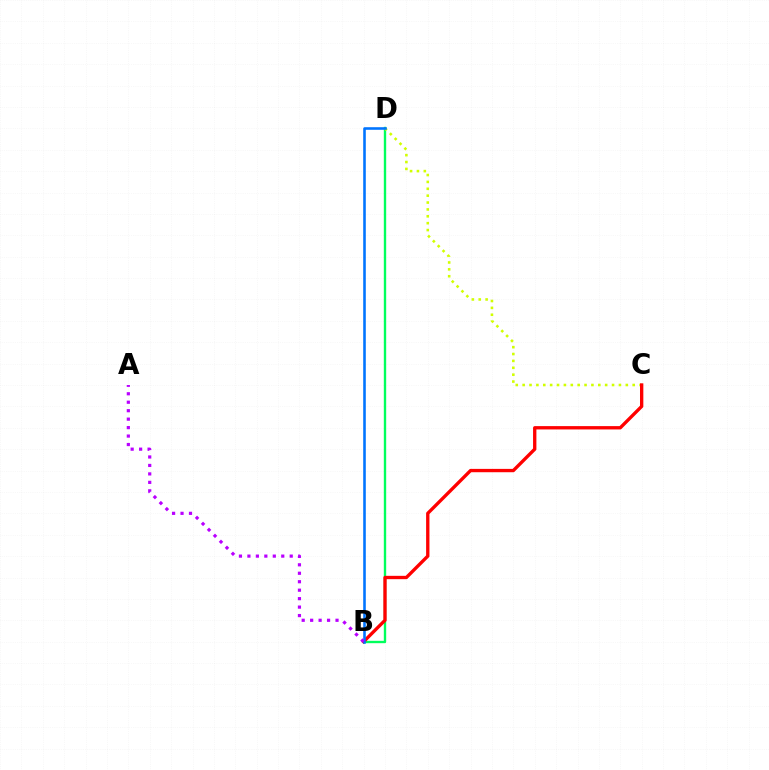{('B', 'D'): [{'color': '#00ff5c', 'line_style': 'solid', 'thickness': 1.7}, {'color': '#0074ff', 'line_style': 'solid', 'thickness': 1.86}], ('C', 'D'): [{'color': '#d1ff00', 'line_style': 'dotted', 'thickness': 1.87}], ('B', 'C'): [{'color': '#ff0000', 'line_style': 'solid', 'thickness': 2.4}], ('A', 'B'): [{'color': '#b900ff', 'line_style': 'dotted', 'thickness': 2.3}]}